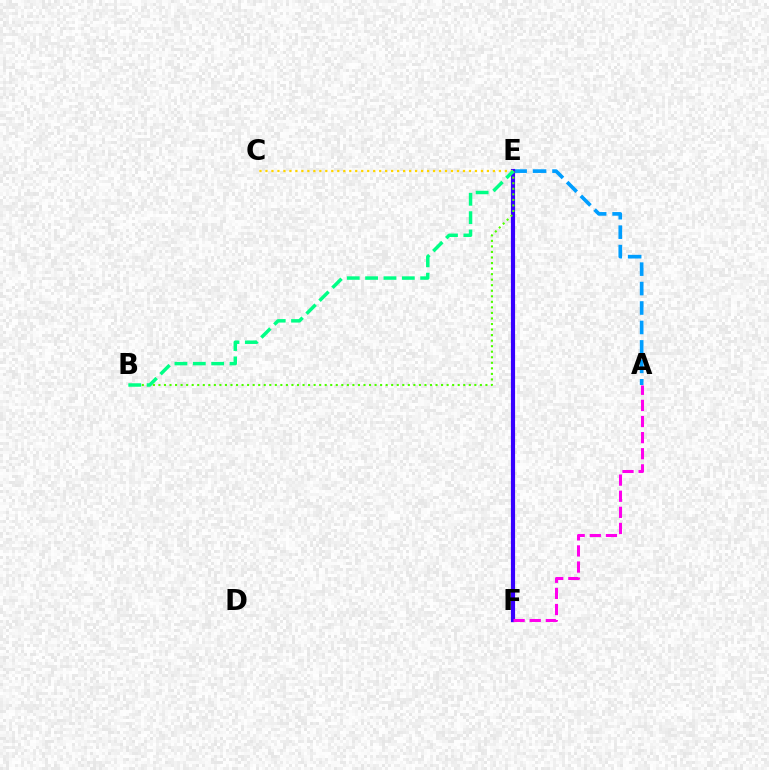{('A', 'E'): [{'color': '#009eff', 'line_style': 'dashed', 'thickness': 2.64}], ('E', 'F'): [{'color': '#ff0000', 'line_style': 'dotted', 'thickness': 1.81}, {'color': '#3700ff', 'line_style': 'solid', 'thickness': 2.99}], ('C', 'E'): [{'color': '#ffd500', 'line_style': 'dotted', 'thickness': 1.63}], ('A', 'F'): [{'color': '#ff00ed', 'line_style': 'dashed', 'thickness': 2.19}], ('B', 'E'): [{'color': '#4fff00', 'line_style': 'dotted', 'thickness': 1.51}, {'color': '#00ff86', 'line_style': 'dashed', 'thickness': 2.49}]}